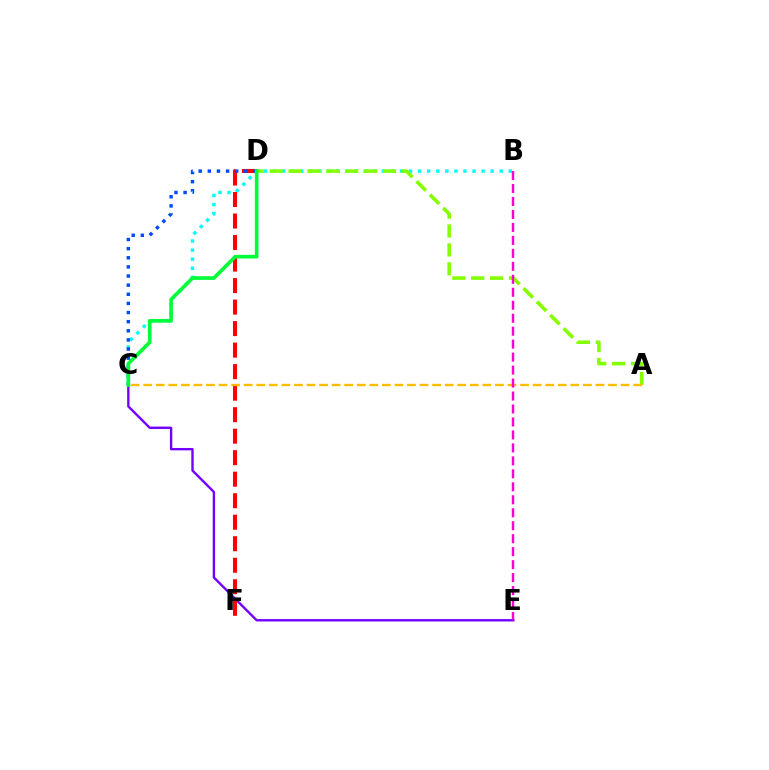{('B', 'C'): [{'color': '#00fff6', 'line_style': 'dotted', 'thickness': 2.46}], ('C', 'E'): [{'color': '#7200ff', 'line_style': 'solid', 'thickness': 1.71}], ('A', 'D'): [{'color': '#84ff00', 'line_style': 'dashed', 'thickness': 2.57}], ('D', 'F'): [{'color': '#ff0000', 'line_style': 'dashed', 'thickness': 2.92}], ('C', 'D'): [{'color': '#004bff', 'line_style': 'dotted', 'thickness': 2.48}, {'color': '#00ff39', 'line_style': 'solid', 'thickness': 2.64}], ('A', 'C'): [{'color': '#ffbd00', 'line_style': 'dashed', 'thickness': 1.71}], ('B', 'E'): [{'color': '#ff00cf', 'line_style': 'dashed', 'thickness': 1.76}]}